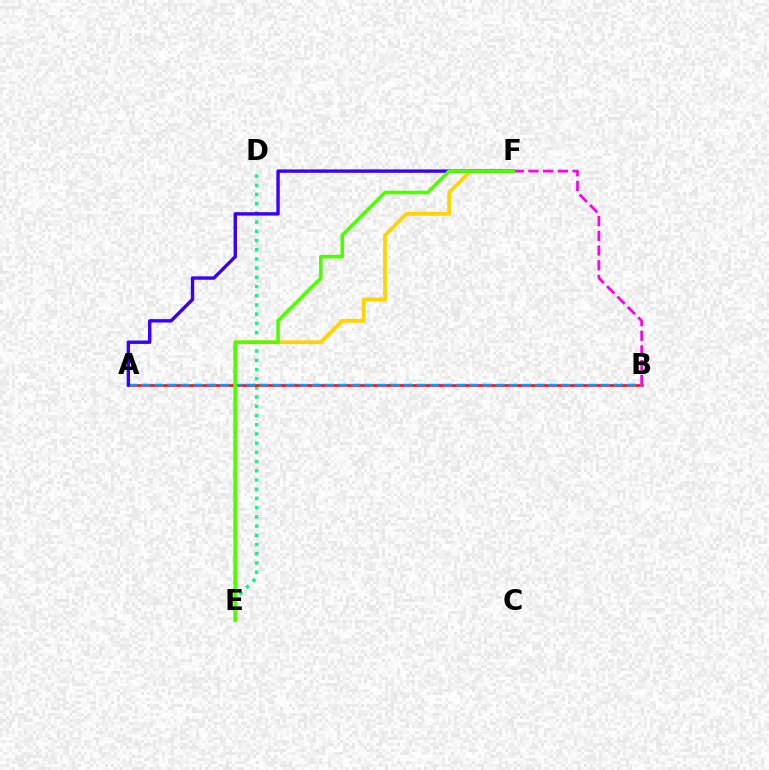{('D', 'E'): [{'color': '#00ff86', 'line_style': 'dotted', 'thickness': 2.5}], ('A', 'B'): [{'color': '#ff0000', 'line_style': 'solid', 'thickness': 1.8}, {'color': '#009eff', 'line_style': 'dashed', 'thickness': 1.78}], ('E', 'F'): [{'color': '#ffd500', 'line_style': 'solid', 'thickness': 2.73}, {'color': '#4fff00', 'line_style': 'solid', 'thickness': 2.58}], ('B', 'F'): [{'color': '#ff00ed', 'line_style': 'dashed', 'thickness': 2.0}], ('A', 'F'): [{'color': '#3700ff', 'line_style': 'solid', 'thickness': 2.44}]}